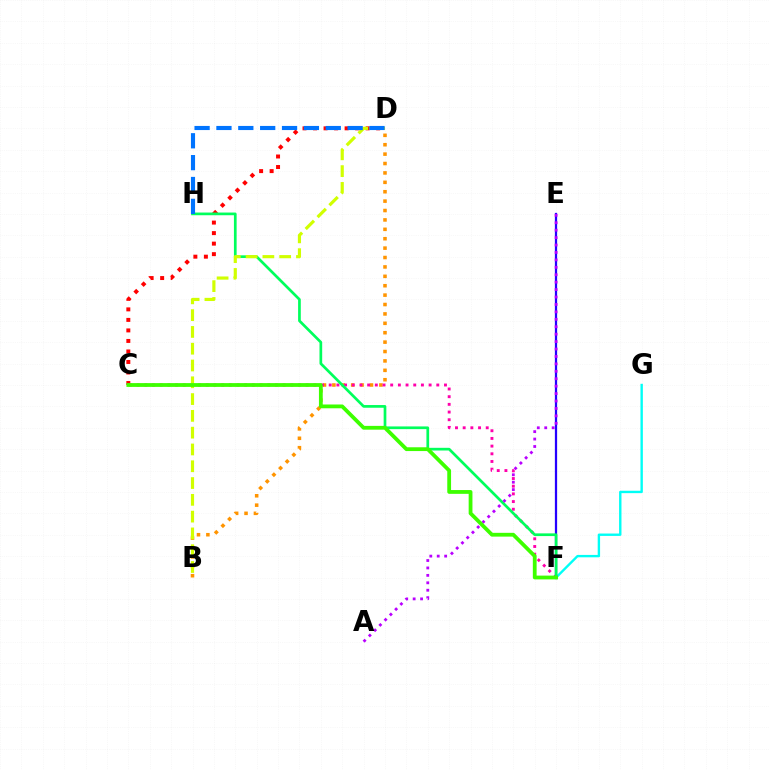{('F', 'G'): [{'color': '#00fff6', 'line_style': 'solid', 'thickness': 1.72}], ('C', 'D'): [{'color': '#ff0000', 'line_style': 'dotted', 'thickness': 2.86}], ('B', 'D'): [{'color': '#ff9400', 'line_style': 'dotted', 'thickness': 2.55}, {'color': '#d1ff00', 'line_style': 'dashed', 'thickness': 2.28}], ('C', 'F'): [{'color': '#ff00ac', 'line_style': 'dotted', 'thickness': 2.09}, {'color': '#3dff00', 'line_style': 'solid', 'thickness': 2.73}], ('E', 'F'): [{'color': '#2500ff', 'line_style': 'solid', 'thickness': 1.62}], ('F', 'H'): [{'color': '#00ff5c', 'line_style': 'solid', 'thickness': 1.94}], ('D', 'H'): [{'color': '#0074ff', 'line_style': 'dashed', 'thickness': 2.97}], ('A', 'E'): [{'color': '#b900ff', 'line_style': 'dotted', 'thickness': 2.02}]}